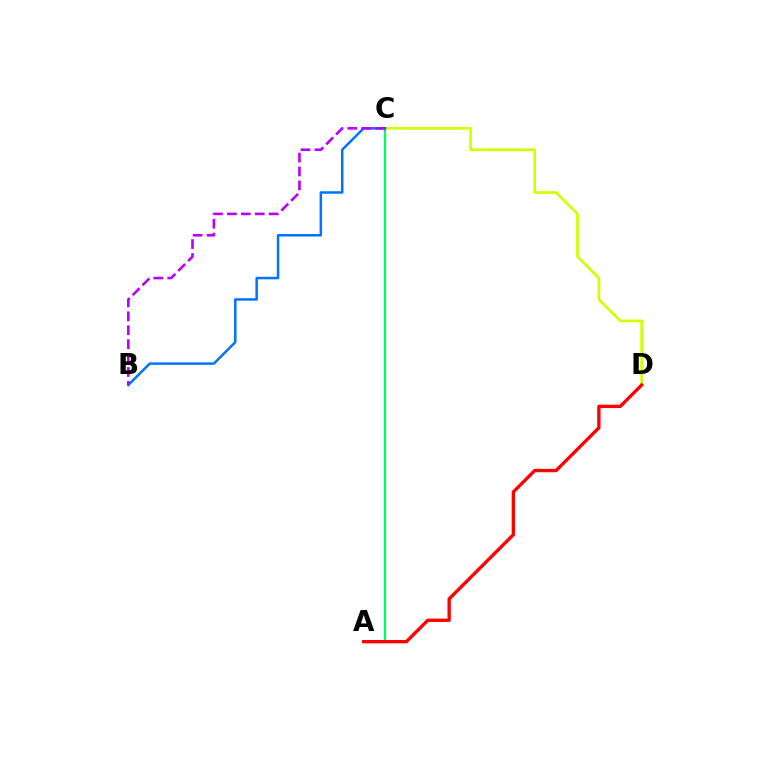{('C', 'D'): [{'color': '#d1ff00', 'line_style': 'solid', 'thickness': 1.94}], ('A', 'C'): [{'color': '#00ff5c', 'line_style': 'solid', 'thickness': 1.62}], ('B', 'C'): [{'color': '#0074ff', 'line_style': 'solid', 'thickness': 1.8}, {'color': '#b900ff', 'line_style': 'dashed', 'thickness': 1.89}], ('A', 'D'): [{'color': '#ff0000', 'line_style': 'solid', 'thickness': 2.41}]}